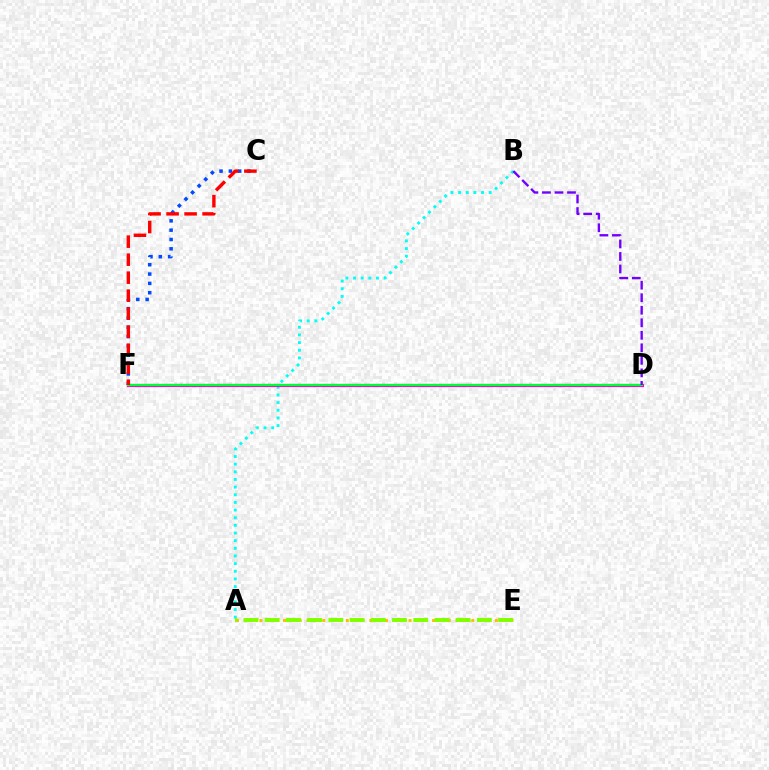{('A', 'B'): [{'color': '#00fff6', 'line_style': 'dotted', 'thickness': 2.08}], ('C', 'F'): [{'color': '#004bff', 'line_style': 'dotted', 'thickness': 2.53}, {'color': '#ff0000', 'line_style': 'dashed', 'thickness': 2.45}], ('A', 'E'): [{'color': '#ffbd00', 'line_style': 'dotted', 'thickness': 2.13}, {'color': '#84ff00', 'line_style': 'dashed', 'thickness': 2.88}], ('D', 'F'): [{'color': '#ff00cf', 'line_style': 'solid', 'thickness': 2.28}, {'color': '#00ff39', 'line_style': 'solid', 'thickness': 1.59}], ('B', 'D'): [{'color': '#7200ff', 'line_style': 'dashed', 'thickness': 1.7}]}